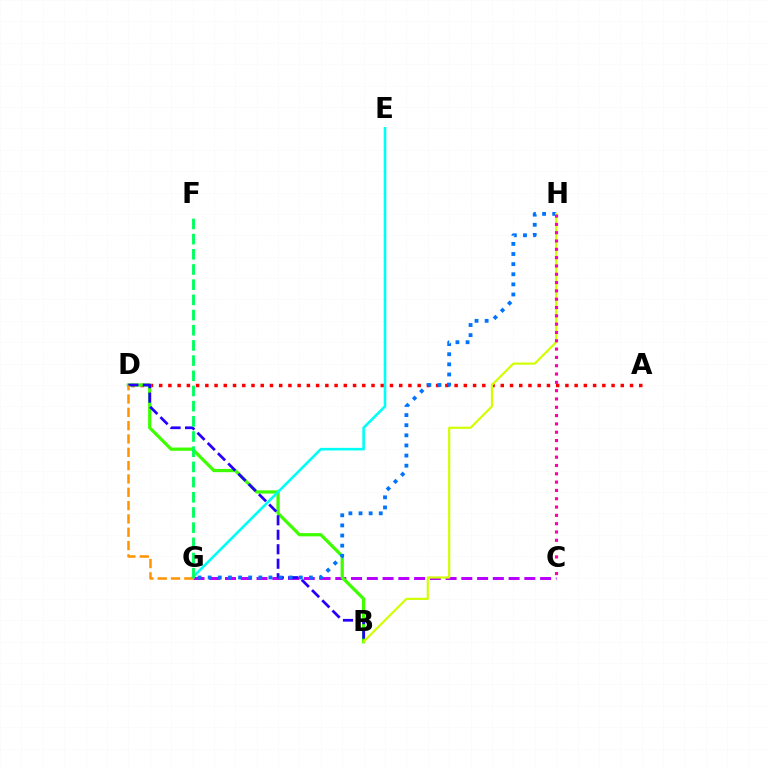{('A', 'D'): [{'color': '#ff0000', 'line_style': 'dotted', 'thickness': 2.51}], ('C', 'G'): [{'color': '#b900ff', 'line_style': 'dashed', 'thickness': 2.14}], ('B', 'D'): [{'color': '#3dff00', 'line_style': 'solid', 'thickness': 2.33}, {'color': '#2500ff', 'line_style': 'dashed', 'thickness': 1.97}], ('E', 'G'): [{'color': '#00fff6', 'line_style': 'solid', 'thickness': 1.89}], ('D', 'G'): [{'color': '#ff9400', 'line_style': 'dashed', 'thickness': 1.81}], ('G', 'H'): [{'color': '#0074ff', 'line_style': 'dotted', 'thickness': 2.75}], ('B', 'H'): [{'color': '#d1ff00', 'line_style': 'solid', 'thickness': 1.57}], ('F', 'G'): [{'color': '#00ff5c', 'line_style': 'dashed', 'thickness': 2.06}], ('C', 'H'): [{'color': '#ff00ac', 'line_style': 'dotted', 'thickness': 2.26}]}